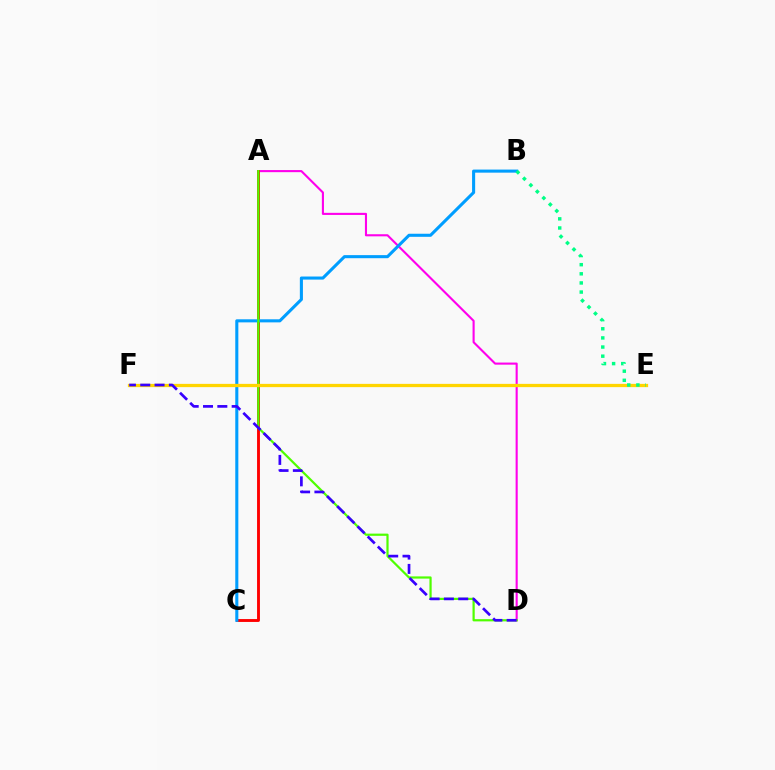{('A', 'D'): [{'color': '#ff00ed', 'line_style': 'solid', 'thickness': 1.52}, {'color': '#4fff00', 'line_style': 'solid', 'thickness': 1.59}], ('A', 'C'): [{'color': '#ff0000', 'line_style': 'solid', 'thickness': 2.08}], ('B', 'C'): [{'color': '#009eff', 'line_style': 'solid', 'thickness': 2.21}], ('E', 'F'): [{'color': '#ffd500', 'line_style': 'solid', 'thickness': 2.35}], ('B', 'E'): [{'color': '#00ff86', 'line_style': 'dotted', 'thickness': 2.48}], ('D', 'F'): [{'color': '#3700ff', 'line_style': 'dashed', 'thickness': 1.95}]}